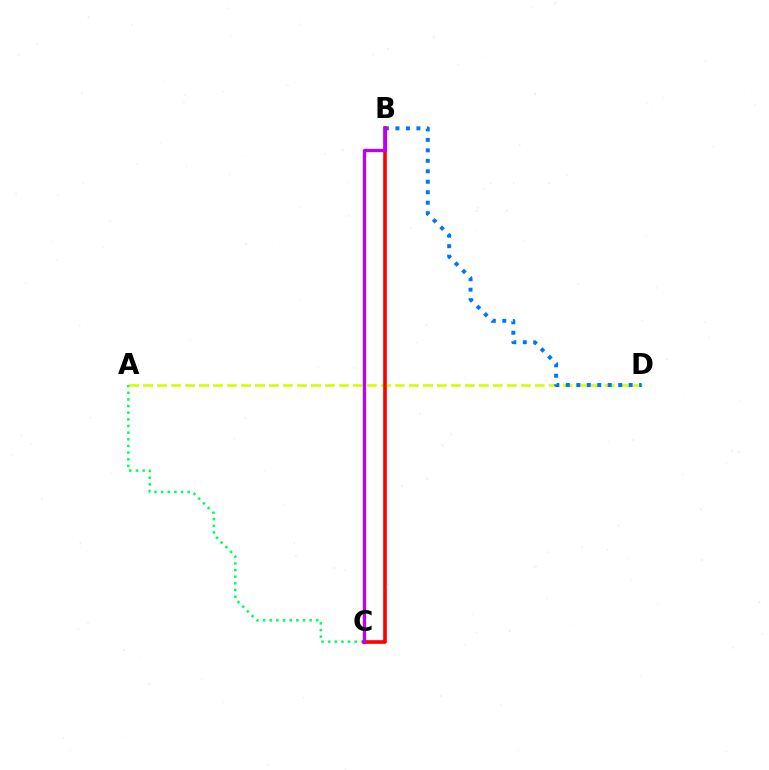{('A', 'C'): [{'color': '#00ff5c', 'line_style': 'dotted', 'thickness': 1.81}], ('A', 'D'): [{'color': '#d1ff00', 'line_style': 'dashed', 'thickness': 1.9}], ('B', 'D'): [{'color': '#0074ff', 'line_style': 'dotted', 'thickness': 2.84}], ('B', 'C'): [{'color': '#ff0000', 'line_style': 'solid', 'thickness': 2.62}, {'color': '#b900ff', 'line_style': 'solid', 'thickness': 2.36}]}